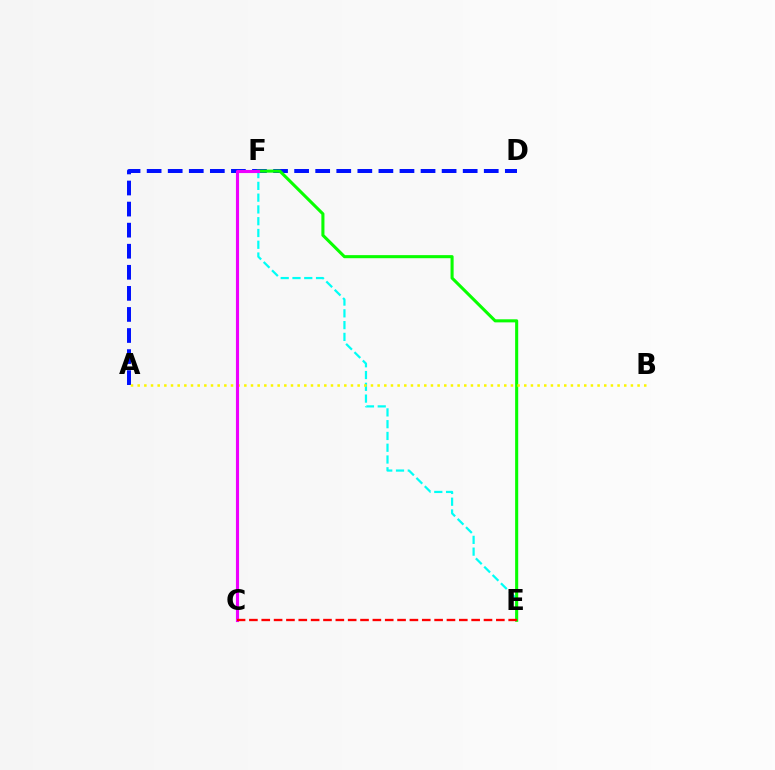{('A', 'D'): [{'color': '#0010ff', 'line_style': 'dashed', 'thickness': 2.86}], ('E', 'F'): [{'color': '#00fff6', 'line_style': 'dashed', 'thickness': 1.6}, {'color': '#08ff00', 'line_style': 'solid', 'thickness': 2.21}], ('A', 'B'): [{'color': '#fcf500', 'line_style': 'dotted', 'thickness': 1.81}], ('C', 'F'): [{'color': '#ee00ff', 'line_style': 'solid', 'thickness': 2.24}], ('C', 'E'): [{'color': '#ff0000', 'line_style': 'dashed', 'thickness': 1.68}]}